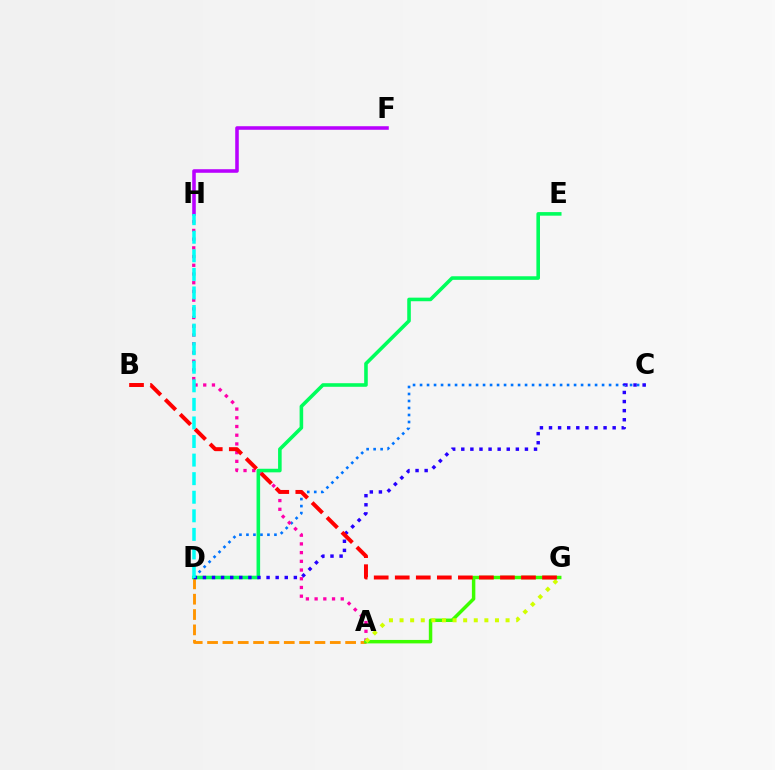{('C', 'D'): [{'color': '#0074ff', 'line_style': 'dotted', 'thickness': 1.9}, {'color': '#2500ff', 'line_style': 'dotted', 'thickness': 2.47}], ('A', 'D'): [{'color': '#ff9400', 'line_style': 'dashed', 'thickness': 2.08}], ('A', 'H'): [{'color': '#ff00ac', 'line_style': 'dotted', 'thickness': 2.37}], ('A', 'G'): [{'color': '#3dff00', 'line_style': 'solid', 'thickness': 2.49}, {'color': '#d1ff00', 'line_style': 'dotted', 'thickness': 2.88}], ('D', 'E'): [{'color': '#00ff5c', 'line_style': 'solid', 'thickness': 2.58}], ('F', 'H'): [{'color': '#b900ff', 'line_style': 'solid', 'thickness': 2.56}], ('D', 'H'): [{'color': '#00fff6', 'line_style': 'dashed', 'thickness': 2.52}], ('B', 'G'): [{'color': '#ff0000', 'line_style': 'dashed', 'thickness': 2.86}]}